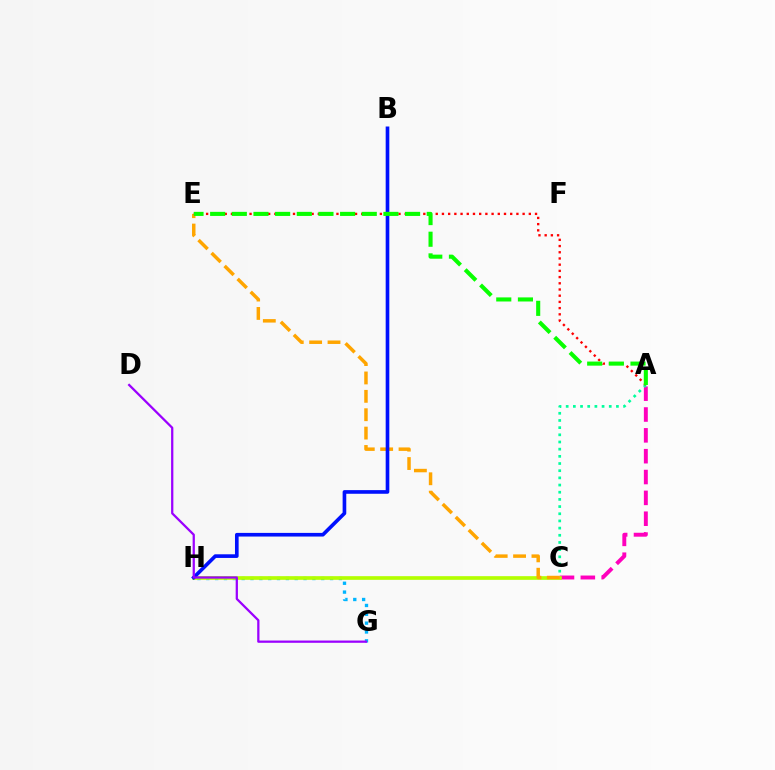{('A', 'C'): [{'color': '#ff00bd', 'line_style': 'dashed', 'thickness': 2.83}, {'color': '#00ff9d', 'line_style': 'dotted', 'thickness': 1.95}], ('G', 'H'): [{'color': '#00b5ff', 'line_style': 'dotted', 'thickness': 2.4}], ('C', 'H'): [{'color': '#b3ff00', 'line_style': 'solid', 'thickness': 2.64}], ('C', 'E'): [{'color': '#ffa500', 'line_style': 'dashed', 'thickness': 2.5}], ('B', 'H'): [{'color': '#0010ff', 'line_style': 'solid', 'thickness': 2.63}], ('A', 'E'): [{'color': '#ff0000', 'line_style': 'dotted', 'thickness': 1.69}, {'color': '#08ff00', 'line_style': 'dashed', 'thickness': 2.94}], ('D', 'G'): [{'color': '#9b00ff', 'line_style': 'solid', 'thickness': 1.63}]}